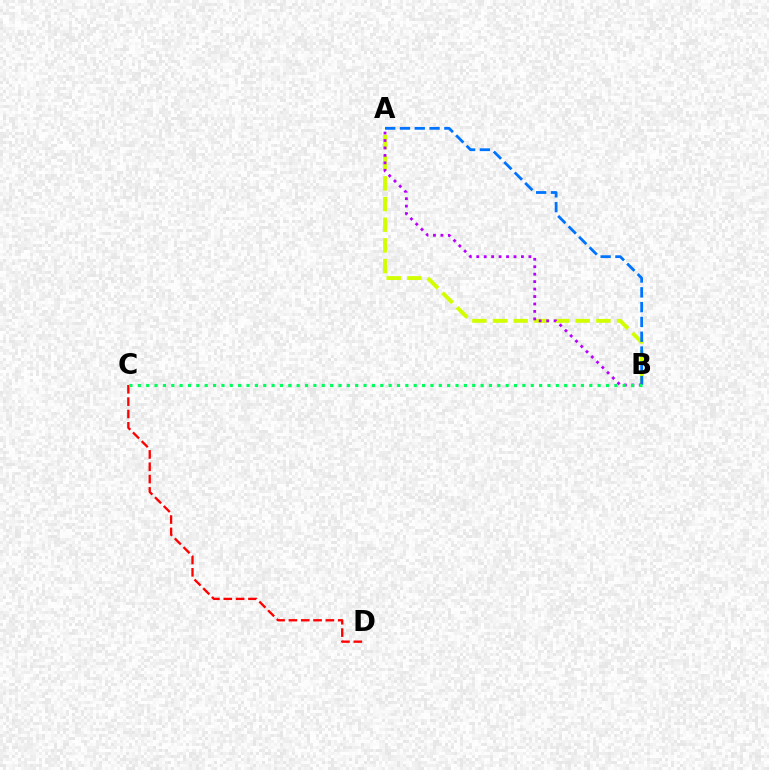{('A', 'B'): [{'color': '#d1ff00', 'line_style': 'dashed', 'thickness': 2.81}, {'color': '#0074ff', 'line_style': 'dashed', 'thickness': 2.01}, {'color': '#b900ff', 'line_style': 'dotted', 'thickness': 2.02}], ('C', 'D'): [{'color': '#ff0000', 'line_style': 'dashed', 'thickness': 1.67}], ('B', 'C'): [{'color': '#00ff5c', 'line_style': 'dotted', 'thickness': 2.27}]}